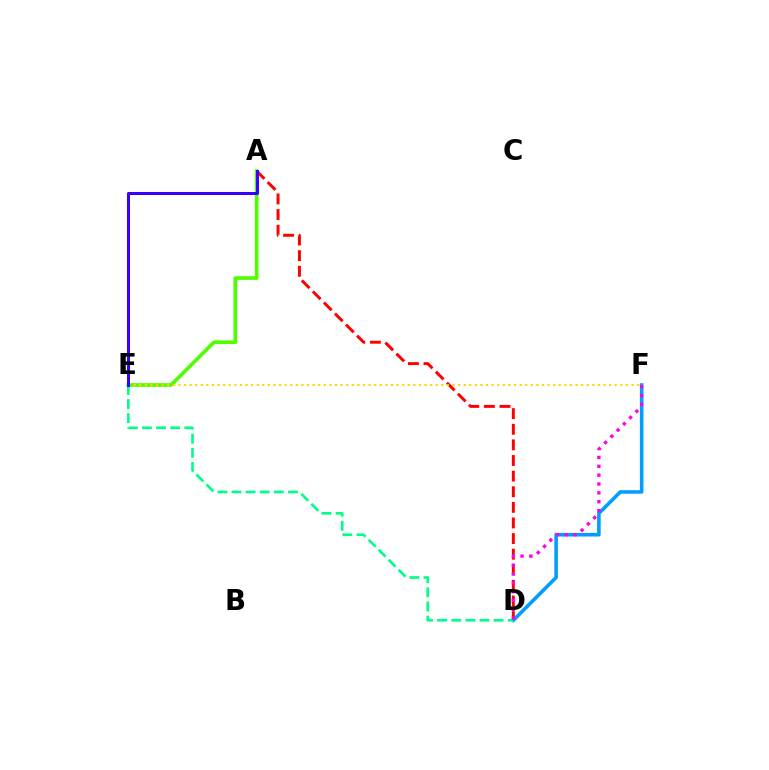{('A', 'D'): [{'color': '#ff0000', 'line_style': 'dashed', 'thickness': 2.12}], ('A', 'E'): [{'color': '#4fff00', 'line_style': 'solid', 'thickness': 2.65}, {'color': '#3700ff', 'line_style': 'solid', 'thickness': 2.18}], ('D', 'F'): [{'color': '#009eff', 'line_style': 'solid', 'thickness': 2.58}, {'color': '#ff00ed', 'line_style': 'dotted', 'thickness': 2.4}], ('D', 'E'): [{'color': '#00ff86', 'line_style': 'dashed', 'thickness': 1.92}], ('E', 'F'): [{'color': '#ffd500', 'line_style': 'dotted', 'thickness': 1.52}]}